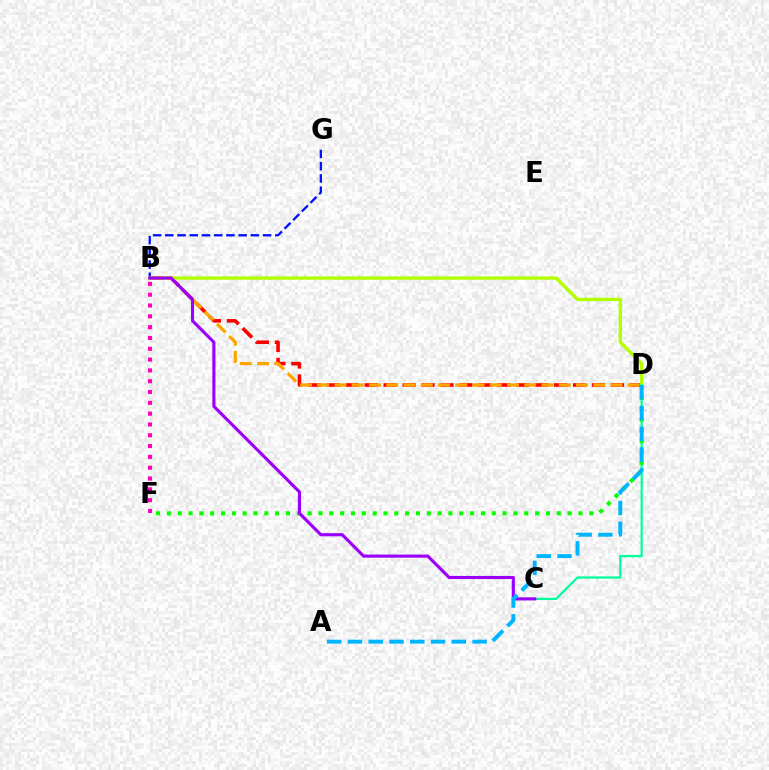{('B', 'D'): [{'color': '#ff0000', 'line_style': 'dashed', 'thickness': 2.57}, {'color': '#b3ff00', 'line_style': 'solid', 'thickness': 2.44}, {'color': '#ffa500', 'line_style': 'dashed', 'thickness': 2.34}], ('B', 'G'): [{'color': '#0010ff', 'line_style': 'dashed', 'thickness': 1.66}], ('C', 'D'): [{'color': '#00ff9d', 'line_style': 'solid', 'thickness': 1.59}], ('B', 'F'): [{'color': '#ff00bd', 'line_style': 'dotted', 'thickness': 2.94}], ('D', 'F'): [{'color': '#08ff00', 'line_style': 'dotted', 'thickness': 2.94}], ('B', 'C'): [{'color': '#9b00ff', 'line_style': 'solid', 'thickness': 2.25}], ('A', 'D'): [{'color': '#00b5ff', 'line_style': 'dashed', 'thickness': 2.82}]}